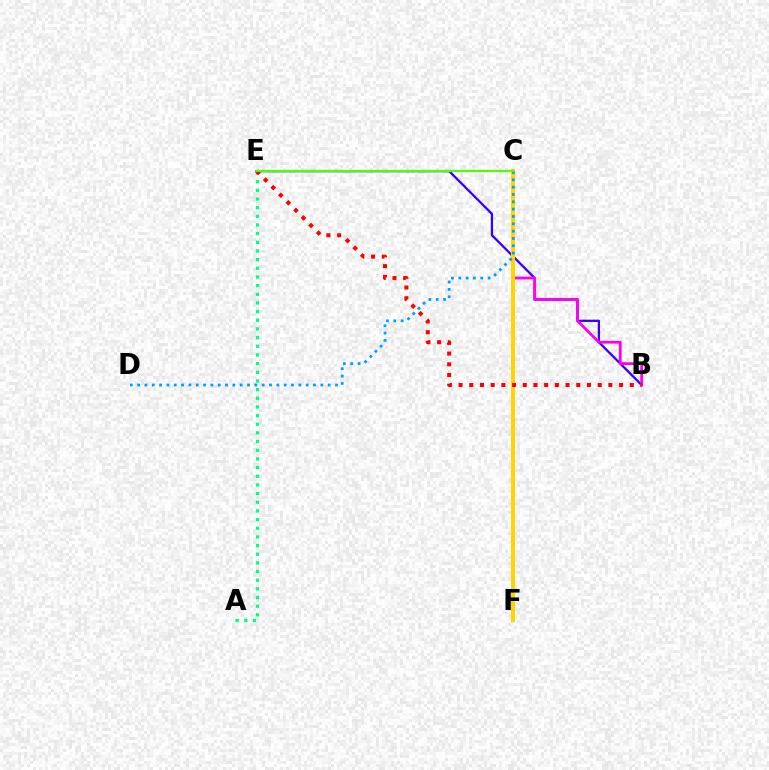{('B', 'E'): [{'color': '#3700ff', 'line_style': 'solid', 'thickness': 1.64}, {'color': '#ff0000', 'line_style': 'dotted', 'thickness': 2.91}], ('B', 'C'): [{'color': '#ff00ed', 'line_style': 'solid', 'thickness': 2.0}], ('A', 'E'): [{'color': '#00ff86', 'line_style': 'dotted', 'thickness': 2.35}], ('C', 'F'): [{'color': '#ffd500', 'line_style': 'solid', 'thickness': 2.89}], ('C', 'D'): [{'color': '#009eff', 'line_style': 'dotted', 'thickness': 1.99}], ('C', 'E'): [{'color': '#4fff00', 'line_style': 'solid', 'thickness': 1.57}]}